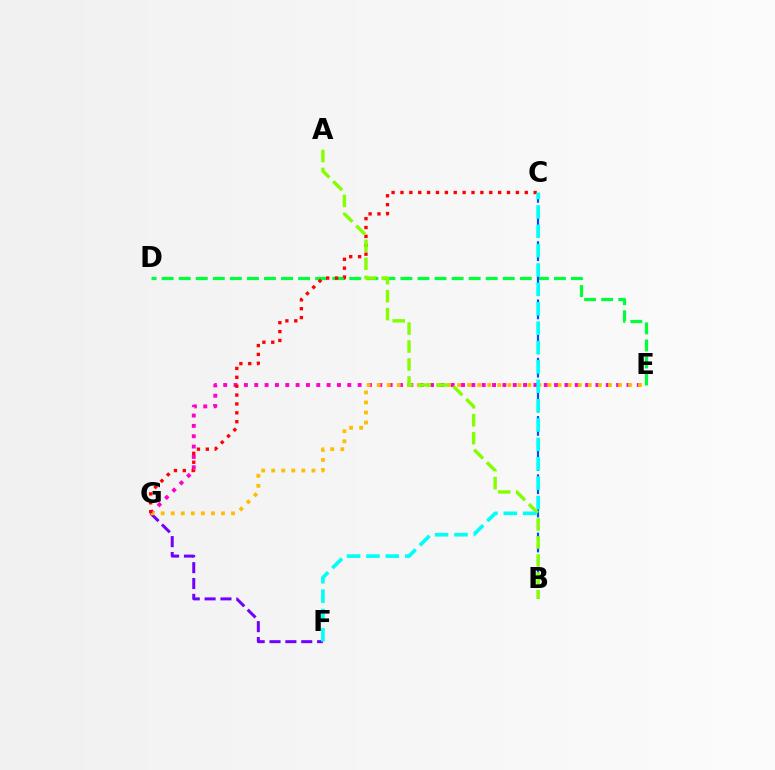{('D', 'E'): [{'color': '#00ff39', 'line_style': 'dashed', 'thickness': 2.32}], ('F', 'G'): [{'color': '#7200ff', 'line_style': 'dashed', 'thickness': 2.15}], ('E', 'G'): [{'color': '#ff00cf', 'line_style': 'dotted', 'thickness': 2.81}, {'color': '#ffbd00', 'line_style': 'dotted', 'thickness': 2.73}], ('B', 'C'): [{'color': '#004bff', 'line_style': 'dashed', 'thickness': 1.58}], ('C', 'G'): [{'color': '#ff0000', 'line_style': 'dotted', 'thickness': 2.41}], ('A', 'B'): [{'color': '#84ff00', 'line_style': 'dashed', 'thickness': 2.44}], ('C', 'F'): [{'color': '#00fff6', 'line_style': 'dashed', 'thickness': 2.63}]}